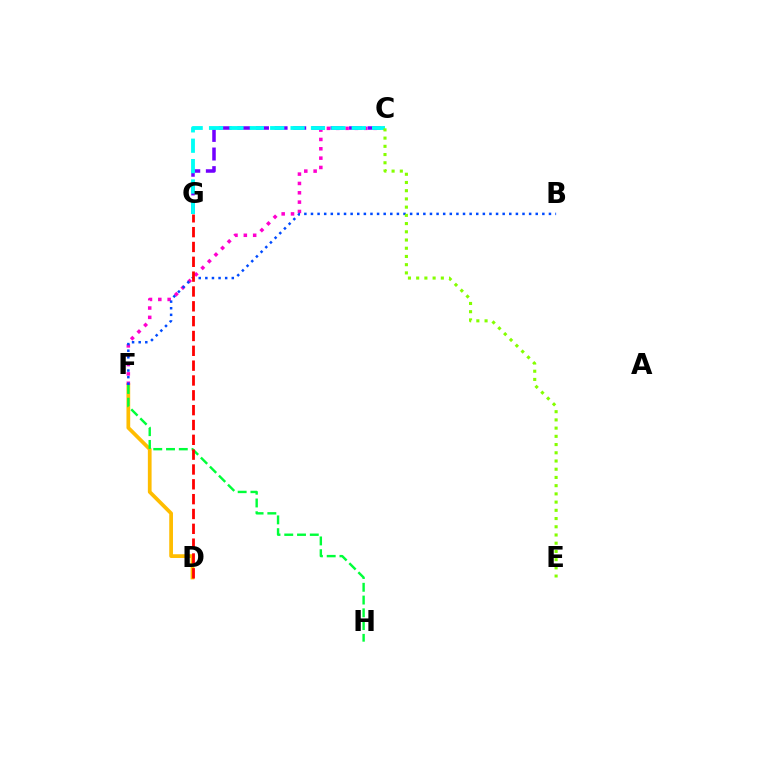{('D', 'F'): [{'color': '#ffbd00', 'line_style': 'solid', 'thickness': 2.69}], ('C', 'F'): [{'color': '#ff00cf', 'line_style': 'dotted', 'thickness': 2.54}], ('F', 'H'): [{'color': '#00ff39', 'line_style': 'dashed', 'thickness': 1.73}], ('C', 'G'): [{'color': '#7200ff', 'line_style': 'dashed', 'thickness': 2.53}, {'color': '#00fff6', 'line_style': 'dashed', 'thickness': 2.77}], ('B', 'F'): [{'color': '#004bff', 'line_style': 'dotted', 'thickness': 1.8}], ('C', 'E'): [{'color': '#84ff00', 'line_style': 'dotted', 'thickness': 2.23}], ('D', 'G'): [{'color': '#ff0000', 'line_style': 'dashed', 'thickness': 2.02}]}